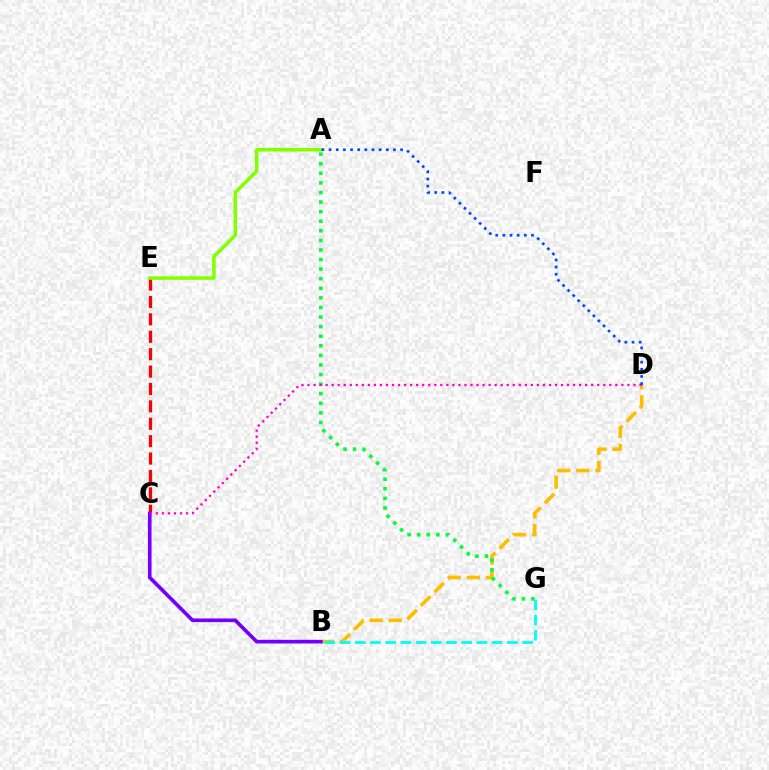{('C', 'E'): [{'color': '#ff0000', 'line_style': 'dashed', 'thickness': 2.36}], ('B', 'D'): [{'color': '#ffbd00', 'line_style': 'dashed', 'thickness': 2.6}], ('A', 'G'): [{'color': '#00ff39', 'line_style': 'dotted', 'thickness': 2.6}], ('B', 'G'): [{'color': '#00fff6', 'line_style': 'dashed', 'thickness': 2.07}], ('B', 'C'): [{'color': '#7200ff', 'line_style': 'solid', 'thickness': 2.64}], ('C', 'D'): [{'color': '#ff00cf', 'line_style': 'dotted', 'thickness': 1.64}], ('A', 'E'): [{'color': '#84ff00', 'line_style': 'solid', 'thickness': 2.55}], ('A', 'D'): [{'color': '#004bff', 'line_style': 'dotted', 'thickness': 1.94}]}